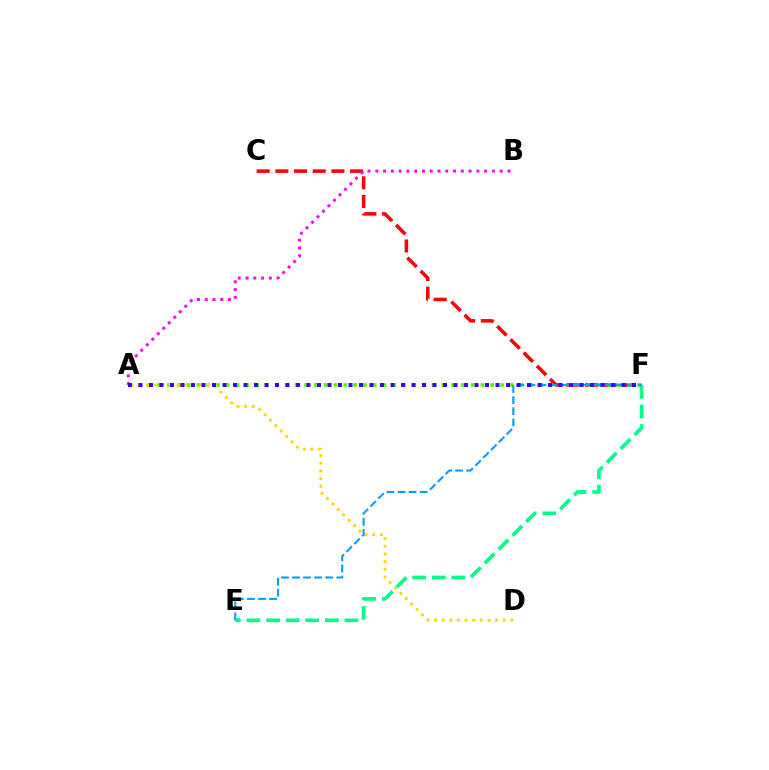{('C', 'F'): [{'color': '#ff0000', 'line_style': 'dashed', 'thickness': 2.54}], ('A', 'B'): [{'color': '#ff00ed', 'line_style': 'dotted', 'thickness': 2.11}], ('E', 'F'): [{'color': '#00ff86', 'line_style': 'dashed', 'thickness': 2.66}, {'color': '#009eff', 'line_style': 'dashed', 'thickness': 1.5}], ('A', 'F'): [{'color': '#4fff00', 'line_style': 'dotted', 'thickness': 2.66}, {'color': '#3700ff', 'line_style': 'dotted', 'thickness': 2.85}], ('A', 'D'): [{'color': '#ffd500', 'line_style': 'dotted', 'thickness': 2.08}]}